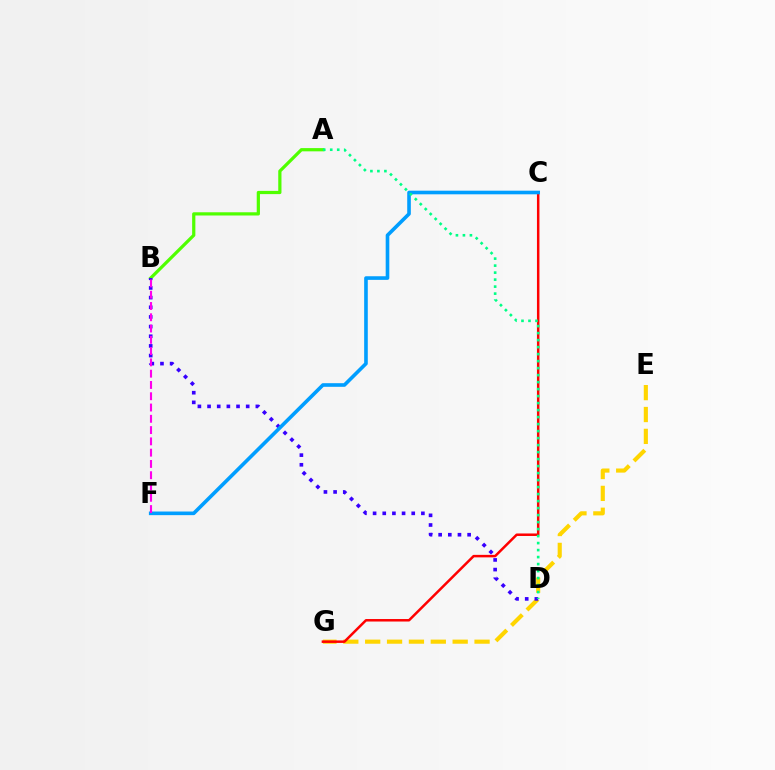{('E', 'G'): [{'color': '#ffd500', 'line_style': 'dashed', 'thickness': 2.97}], ('C', 'G'): [{'color': '#ff0000', 'line_style': 'solid', 'thickness': 1.8}], ('A', 'B'): [{'color': '#4fff00', 'line_style': 'solid', 'thickness': 2.32}], ('B', 'D'): [{'color': '#3700ff', 'line_style': 'dotted', 'thickness': 2.62}], ('C', 'F'): [{'color': '#009eff', 'line_style': 'solid', 'thickness': 2.61}], ('A', 'D'): [{'color': '#00ff86', 'line_style': 'dotted', 'thickness': 1.9}], ('B', 'F'): [{'color': '#ff00ed', 'line_style': 'dashed', 'thickness': 1.53}]}